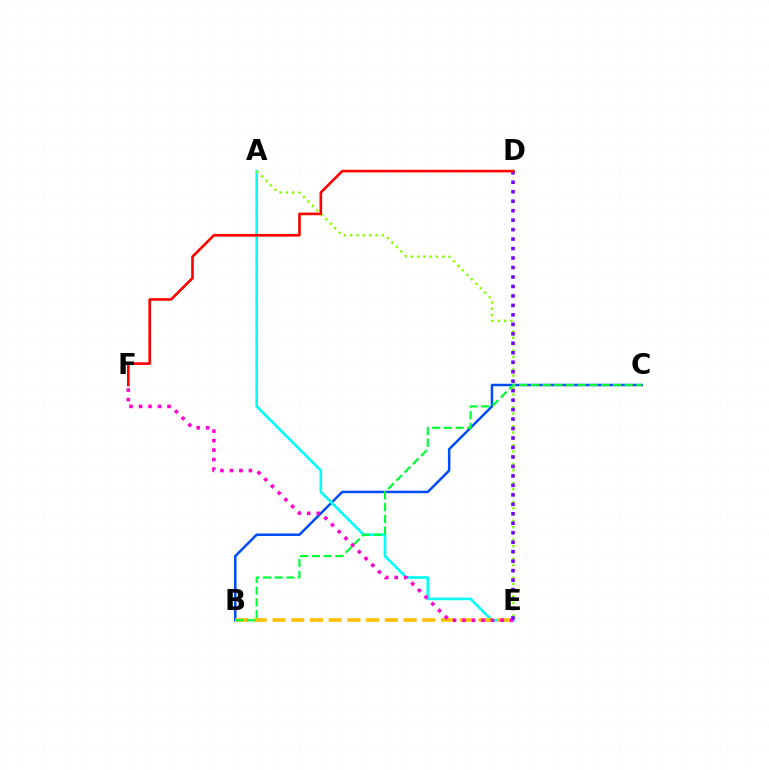{('B', 'C'): [{'color': '#004bff', 'line_style': 'solid', 'thickness': 1.79}, {'color': '#00ff39', 'line_style': 'dashed', 'thickness': 1.59}], ('A', 'E'): [{'color': '#00fff6', 'line_style': 'solid', 'thickness': 1.91}, {'color': '#84ff00', 'line_style': 'dotted', 'thickness': 1.71}], ('B', 'E'): [{'color': '#ffbd00', 'line_style': 'dashed', 'thickness': 2.54}], ('E', 'F'): [{'color': '#ff00cf', 'line_style': 'dotted', 'thickness': 2.58}], ('D', 'E'): [{'color': '#7200ff', 'line_style': 'dotted', 'thickness': 2.57}], ('D', 'F'): [{'color': '#ff0000', 'line_style': 'solid', 'thickness': 1.9}]}